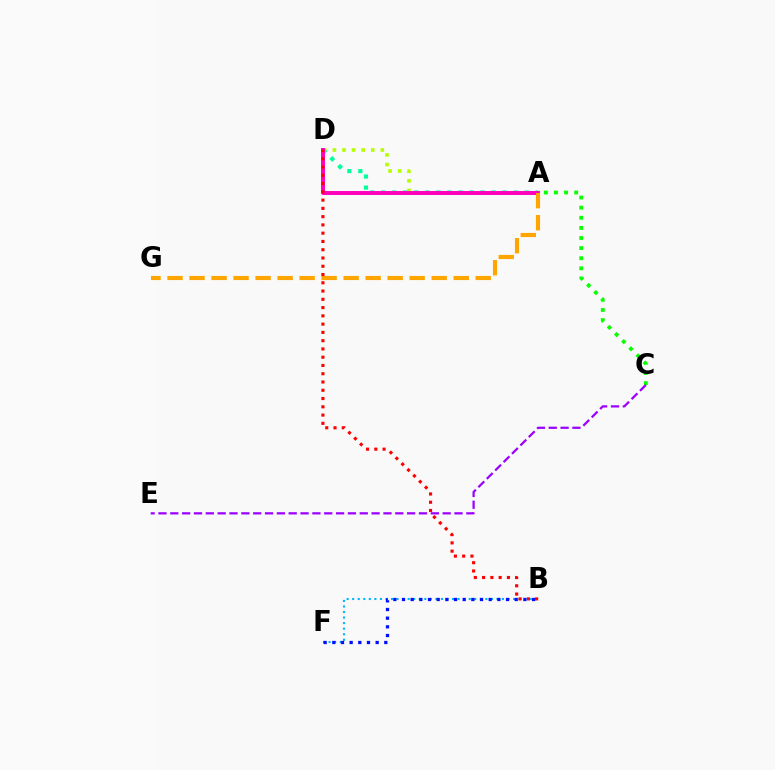{('A', 'D'): [{'color': '#b3ff00', 'line_style': 'dotted', 'thickness': 2.6}, {'color': '#00ff9d', 'line_style': 'dotted', 'thickness': 3.0}, {'color': '#ff00bd', 'line_style': 'solid', 'thickness': 2.84}], ('A', 'G'): [{'color': '#ffa500', 'line_style': 'dashed', 'thickness': 2.99}], ('B', 'F'): [{'color': '#00b5ff', 'line_style': 'dotted', 'thickness': 1.51}, {'color': '#0010ff', 'line_style': 'dotted', 'thickness': 2.36}], ('A', 'C'): [{'color': '#08ff00', 'line_style': 'dotted', 'thickness': 2.75}], ('B', 'D'): [{'color': '#ff0000', 'line_style': 'dotted', 'thickness': 2.25}], ('C', 'E'): [{'color': '#9b00ff', 'line_style': 'dashed', 'thickness': 1.61}]}